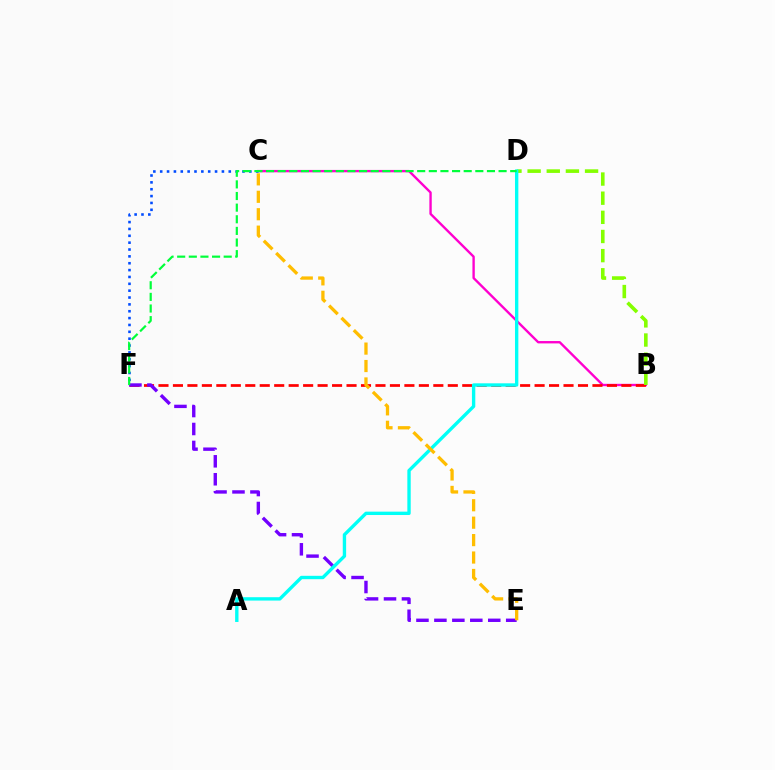{('B', 'C'): [{'color': '#ff00cf', 'line_style': 'solid', 'thickness': 1.71}], ('B', 'F'): [{'color': '#ff0000', 'line_style': 'dashed', 'thickness': 1.97}], ('C', 'F'): [{'color': '#004bff', 'line_style': 'dotted', 'thickness': 1.86}], ('E', 'F'): [{'color': '#7200ff', 'line_style': 'dashed', 'thickness': 2.44}], ('B', 'D'): [{'color': '#84ff00', 'line_style': 'dashed', 'thickness': 2.6}], ('A', 'D'): [{'color': '#00fff6', 'line_style': 'solid', 'thickness': 2.42}], ('D', 'F'): [{'color': '#00ff39', 'line_style': 'dashed', 'thickness': 1.58}], ('C', 'E'): [{'color': '#ffbd00', 'line_style': 'dashed', 'thickness': 2.37}]}